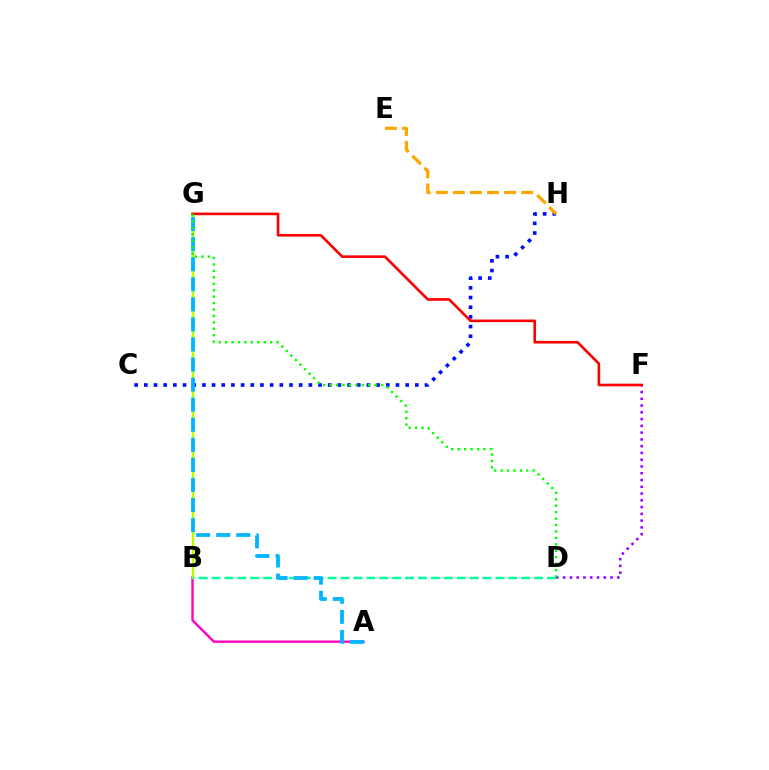{('A', 'B'): [{'color': '#ff00bd', 'line_style': 'solid', 'thickness': 1.71}], ('B', 'G'): [{'color': '#b3ff00', 'line_style': 'solid', 'thickness': 1.72}], ('C', 'H'): [{'color': '#0010ff', 'line_style': 'dotted', 'thickness': 2.63}], ('B', 'D'): [{'color': '#00ff9d', 'line_style': 'dashed', 'thickness': 1.75}], ('D', 'F'): [{'color': '#9b00ff', 'line_style': 'dotted', 'thickness': 1.84}], ('F', 'G'): [{'color': '#ff0000', 'line_style': 'solid', 'thickness': 1.89}], ('A', 'G'): [{'color': '#00b5ff', 'line_style': 'dashed', 'thickness': 2.73}], ('D', 'G'): [{'color': '#08ff00', 'line_style': 'dotted', 'thickness': 1.75}], ('E', 'H'): [{'color': '#ffa500', 'line_style': 'dashed', 'thickness': 2.32}]}